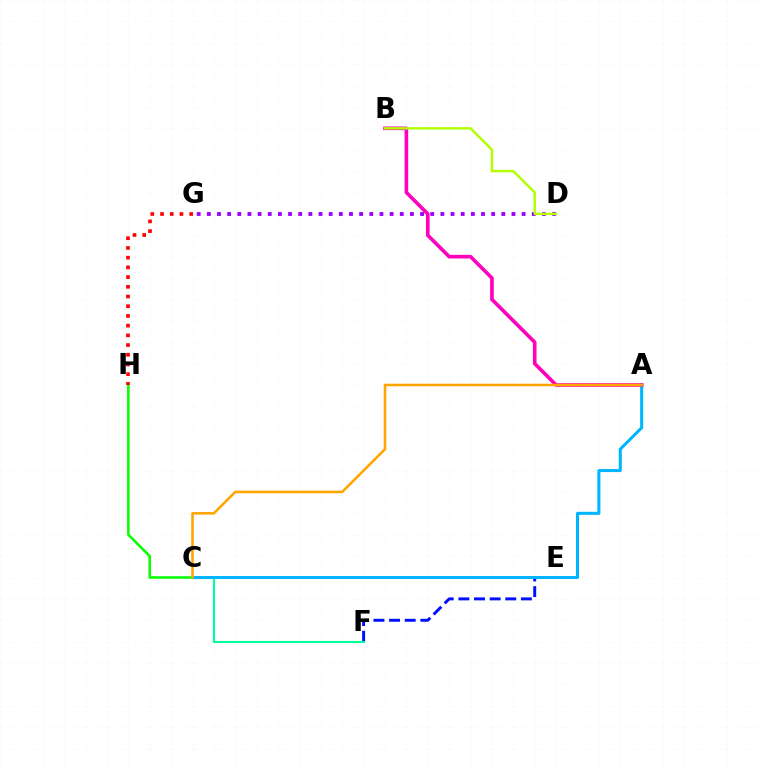{('E', 'F'): [{'color': '#0010ff', 'line_style': 'dashed', 'thickness': 2.12}], ('C', 'H'): [{'color': '#08ff00', 'line_style': 'solid', 'thickness': 1.85}], ('D', 'G'): [{'color': '#9b00ff', 'line_style': 'dotted', 'thickness': 2.76}], ('C', 'F'): [{'color': '#00ff9d', 'line_style': 'solid', 'thickness': 1.51}], ('A', 'C'): [{'color': '#00b5ff', 'line_style': 'solid', 'thickness': 2.18}, {'color': '#ffa500', 'line_style': 'solid', 'thickness': 1.84}], ('G', 'H'): [{'color': '#ff0000', 'line_style': 'dotted', 'thickness': 2.64}], ('A', 'B'): [{'color': '#ff00bd', 'line_style': 'solid', 'thickness': 2.61}], ('B', 'D'): [{'color': '#b3ff00', 'line_style': 'solid', 'thickness': 1.76}]}